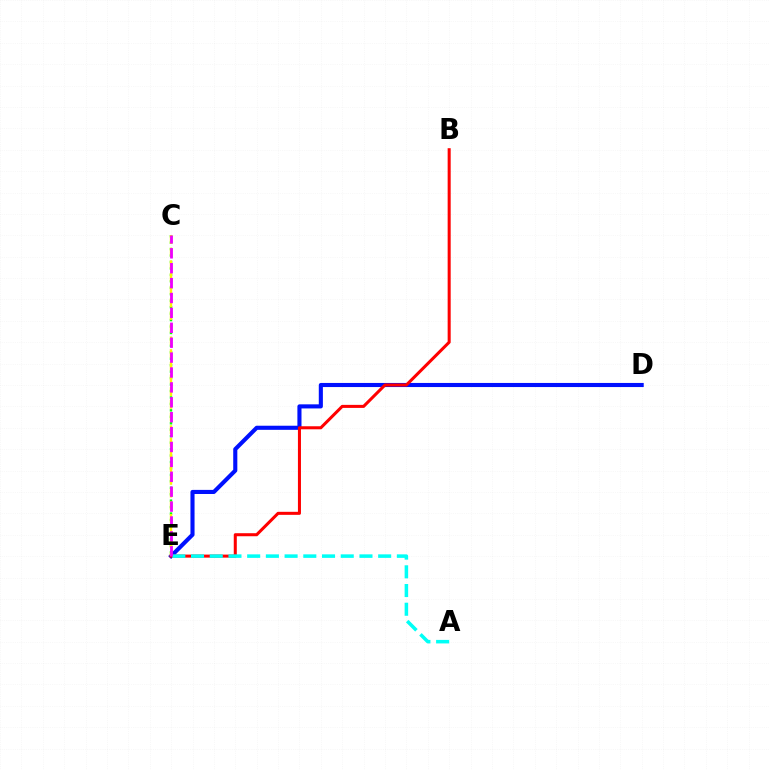{('D', 'E'): [{'color': '#0010ff', 'line_style': 'solid', 'thickness': 2.95}], ('C', 'E'): [{'color': '#08ff00', 'line_style': 'dotted', 'thickness': 1.75}, {'color': '#fcf500', 'line_style': 'dashed', 'thickness': 1.72}, {'color': '#ee00ff', 'line_style': 'dashed', 'thickness': 2.02}], ('B', 'E'): [{'color': '#ff0000', 'line_style': 'solid', 'thickness': 2.19}], ('A', 'E'): [{'color': '#00fff6', 'line_style': 'dashed', 'thickness': 2.54}]}